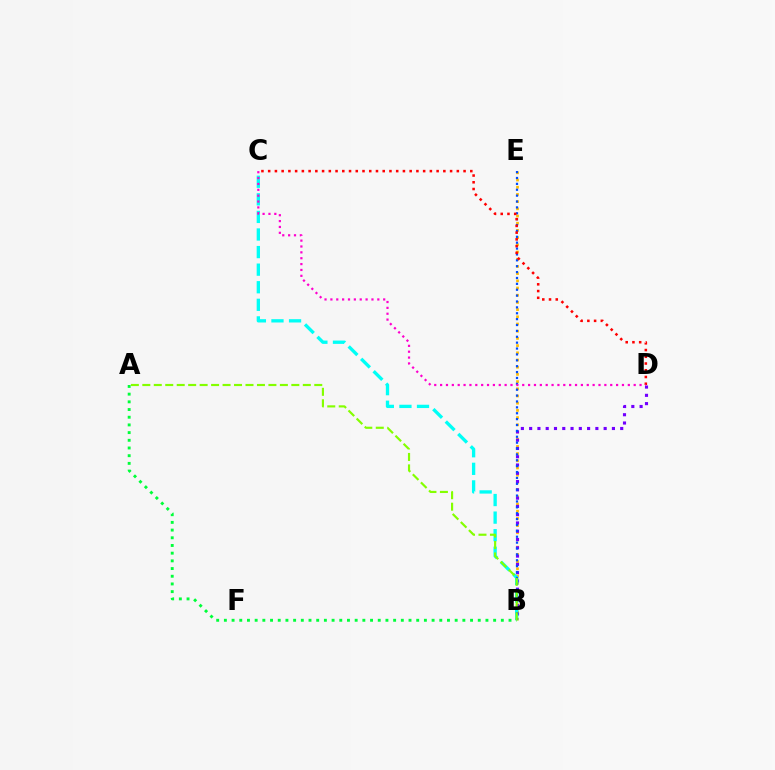{('B', 'E'): [{'color': '#ffbd00', 'line_style': 'dotted', 'thickness': 1.96}, {'color': '#004bff', 'line_style': 'dotted', 'thickness': 1.6}], ('B', 'D'): [{'color': '#7200ff', 'line_style': 'dotted', 'thickness': 2.25}], ('B', 'C'): [{'color': '#00fff6', 'line_style': 'dashed', 'thickness': 2.39}], ('A', 'B'): [{'color': '#00ff39', 'line_style': 'dotted', 'thickness': 2.09}, {'color': '#84ff00', 'line_style': 'dashed', 'thickness': 1.56}], ('C', 'D'): [{'color': '#ff0000', 'line_style': 'dotted', 'thickness': 1.83}, {'color': '#ff00cf', 'line_style': 'dotted', 'thickness': 1.59}]}